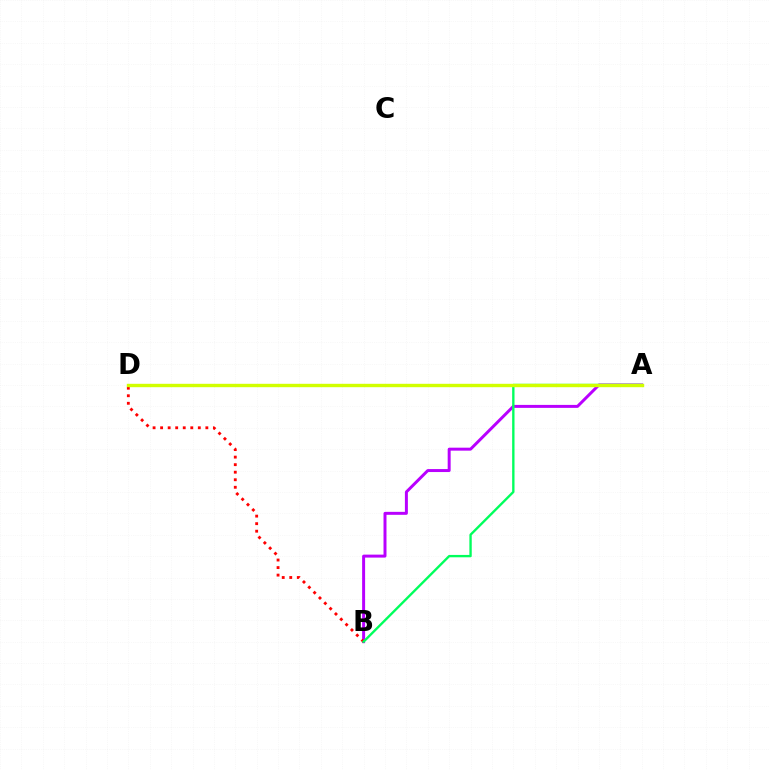{('A', 'B'): [{'color': '#b900ff', 'line_style': 'solid', 'thickness': 2.14}, {'color': '#00ff5c', 'line_style': 'solid', 'thickness': 1.7}], ('A', 'D'): [{'color': '#0074ff', 'line_style': 'solid', 'thickness': 2.11}, {'color': '#d1ff00', 'line_style': 'solid', 'thickness': 2.44}], ('B', 'D'): [{'color': '#ff0000', 'line_style': 'dotted', 'thickness': 2.05}]}